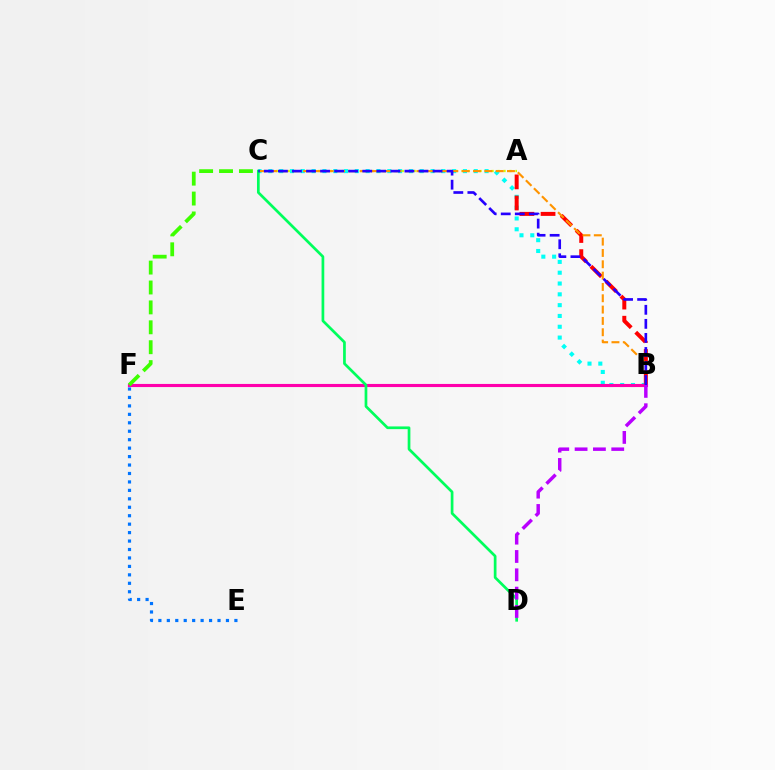{('A', 'C'): [{'color': '#d1ff00', 'line_style': 'dotted', 'thickness': 1.63}], ('B', 'C'): [{'color': '#00fff6', 'line_style': 'dotted', 'thickness': 2.94}, {'color': '#ff9400', 'line_style': 'dashed', 'thickness': 1.54}, {'color': '#2500ff', 'line_style': 'dashed', 'thickness': 1.91}], ('E', 'F'): [{'color': '#0074ff', 'line_style': 'dotted', 'thickness': 2.3}], ('A', 'B'): [{'color': '#ff0000', 'line_style': 'dashed', 'thickness': 2.87}], ('B', 'F'): [{'color': '#ff00ac', 'line_style': 'solid', 'thickness': 2.24}], ('C', 'D'): [{'color': '#00ff5c', 'line_style': 'solid', 'thickness': 1.95}], ('C', 'F'): [{'color': '#3dff00', 'line_style': 'dashed', 'thickness': 2.7}], ('B', 'D'): [{'color': '#b900ff', 'line_style': 'dashed', 'thickness': 2.49}]}